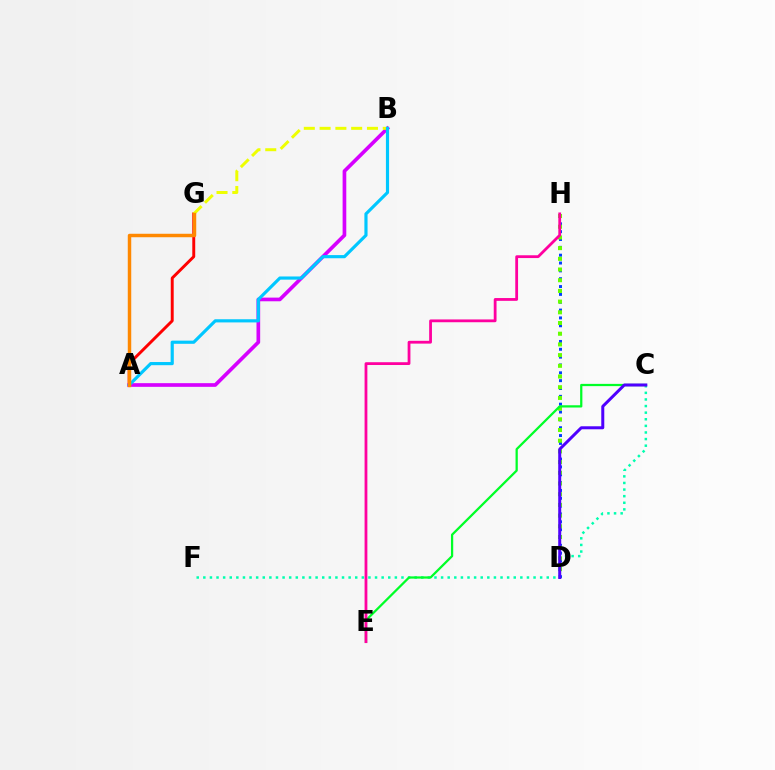{('D', 'H'): [{'color': '#003fff', 'line_style': 'dotted', 'thickness': 2.13}, {'color': '#66ff00', 'line_style': 'dotted', 'thickness': 2.91}], ('A', 'G'): [{'color': '#ff0000', 'line_style': 'solid', 'thickness': 2.11}, {'color': '#ff8800', 'line_style': 'solid', 'thickness': 2.49}], ('A', 'B'): [{'color': '#d600ff', 'line_style': 'solid', 'thickness': 2.64}, {'color': '#00c7ff', 'line_style': 'solid', 'thickness': 2.28}], ('C', 'F'): [{'color': '#00ffaf', 'line_style': 'dotted', 'thickness': 1.79}], ('B', 'G'): [{'color': '#eeff00', 'line_style': 'dashed', 'thickness': 2.14}], ('C', 'E'): [{'color': '#00ff27', 'line_style': 'solid', 'thickness': 1.62}], ('E', 'H'): [{'color': '#ff00a0', 'line_style': 'solid', 'thickness': 2.01}], ('C', 'D'): [{'color': '#4f00ff', 'line_style': 'solid', 'thickness': 2.16}]}